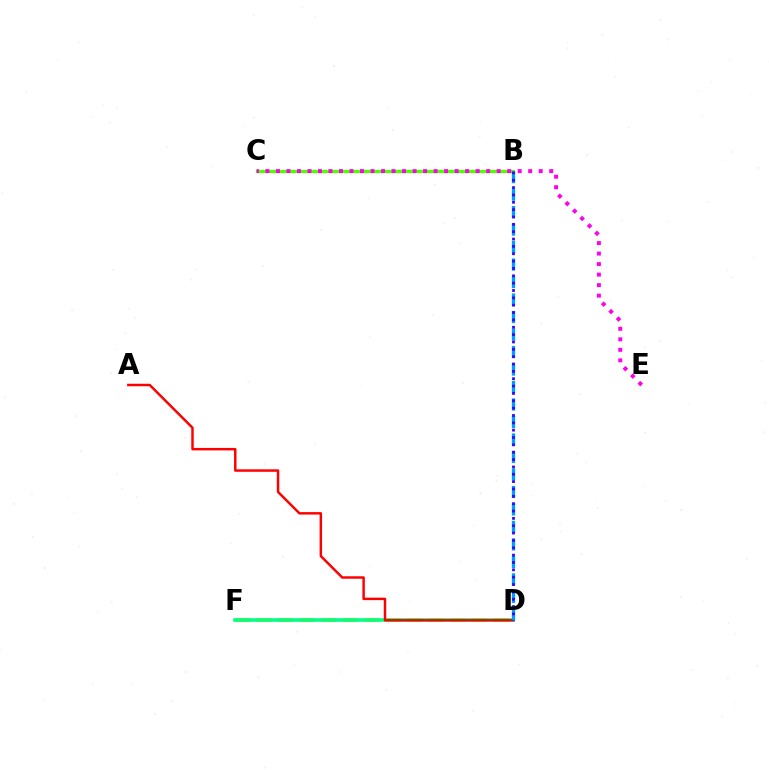{('D', 'F'): [{'color': '#ffd500', 'line_style': 'dashed', 'thickness': 2.92}, {'color': '#00ff86', 'line_style': 'solid', 'thickness': 2.56}], ('B', 'C'): [{'color': '#4fff00', 'line_style': 'solid', 'thickness': 2.34}], ('C', 'E'): [{'color': '#ff00ed', 'line_style': 'dotted', 'thickness': 2.86}], ('A', 'D'): [{'color': '#ff0000', 'line_style': 'solid', 'thickness': 1.77}], ('B', 'D'): [{'color': '#009eff', 'line_style': 'dashed', 'thickness': 2.38}, {'color': '#3700ff', 'line_style': 'dotted', 'thickness': 2.0}]}